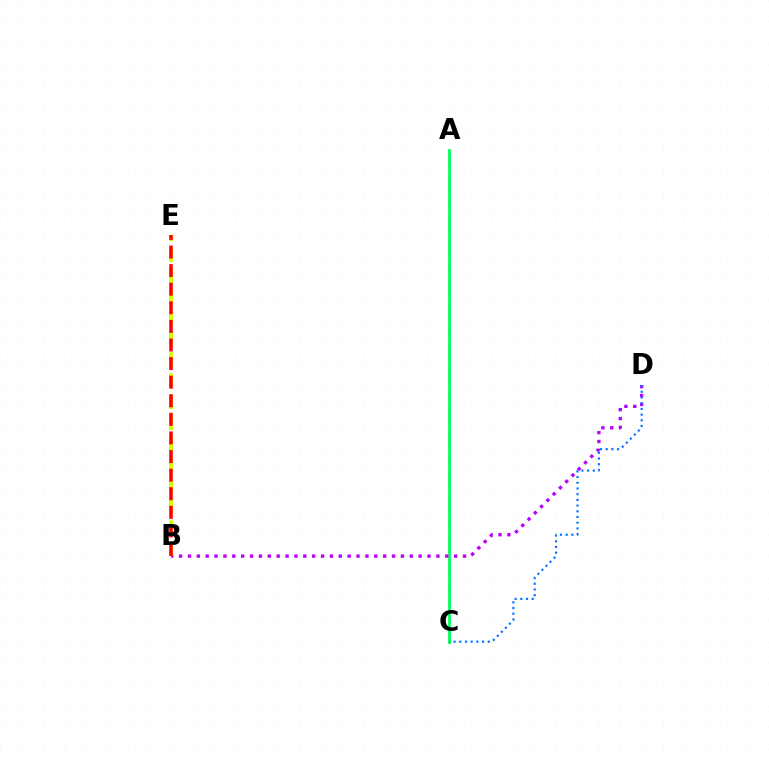{('A', 'C'): [{'color': '#00ff5c', 'line_style': 'solid', 'thickness': 2.0}], ('B', 'D'): [{'color': '#b900ff', 'line_style': 'dotted', 'thickness': 2.41}], ('B', 'E'): [{'color': '#d1ff00', 'line_style': 'dashed', 'thickness': 2.85}, {'color': '#ff0000', 'line_style': 'dashed', 'thickness': 2.53}], ('C', 'D'): [{'color': '#0074ff', 'line_style': 'dotted', 'thickness': 1.55}]}